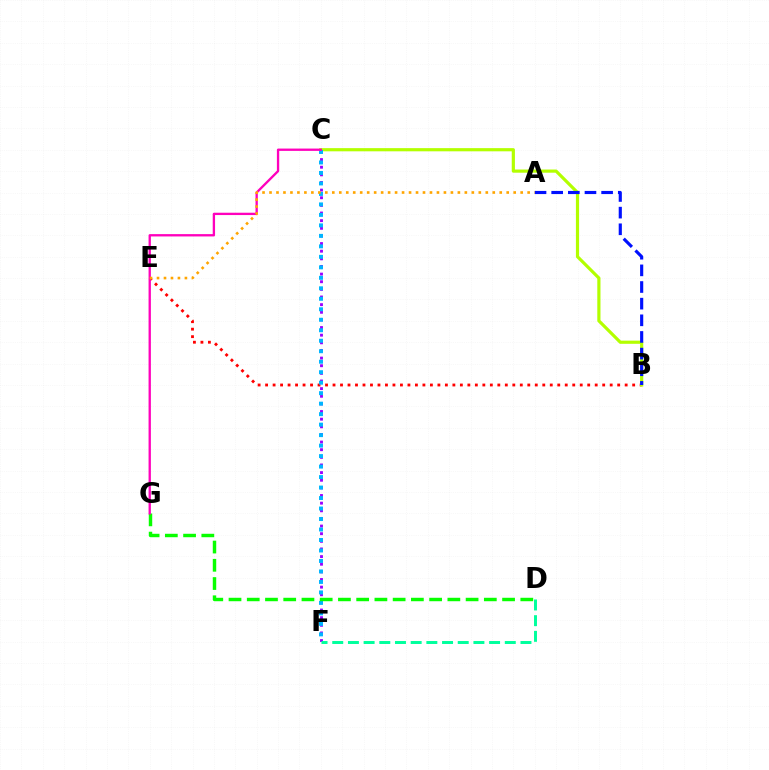{('B', 'E'): [{'color': '#ff0000', 'line_style': 'dotted', 'thickness': 2.04}], ('C', 'F'): [{'color': '#9b00ff', 'line_style': 'dotted', 'thickness': 2.07}, {'color': '#00b5ff', 'line_style': 'dotted', 'thickness': 2.85}], ('B', 'C'): [{'color': '#b3ff00', 'line_style': 'solid', 'thickness': 2.29}], ('A', 'B'): [{'color': '#0010ff', 'line_style': 'dashed', 'thickness': 2.26}], ('D', 'G'): [{'color': '#08ff00', 'line_style': 'dashed', 'thickness': 2.48}], ('C', 'G'): [{'color': '#ff00bd', 'line_style': 'solid', 'thickness': 1.68}], ('D', 'F'): [{'color': '#00ff9d', 'line_style': 'dashed', 'thickness': 2.13}], ('A', 'E'): [{'color': '#ffa500', 'line_style': 'dotted', 'thickness': 1.9}]}